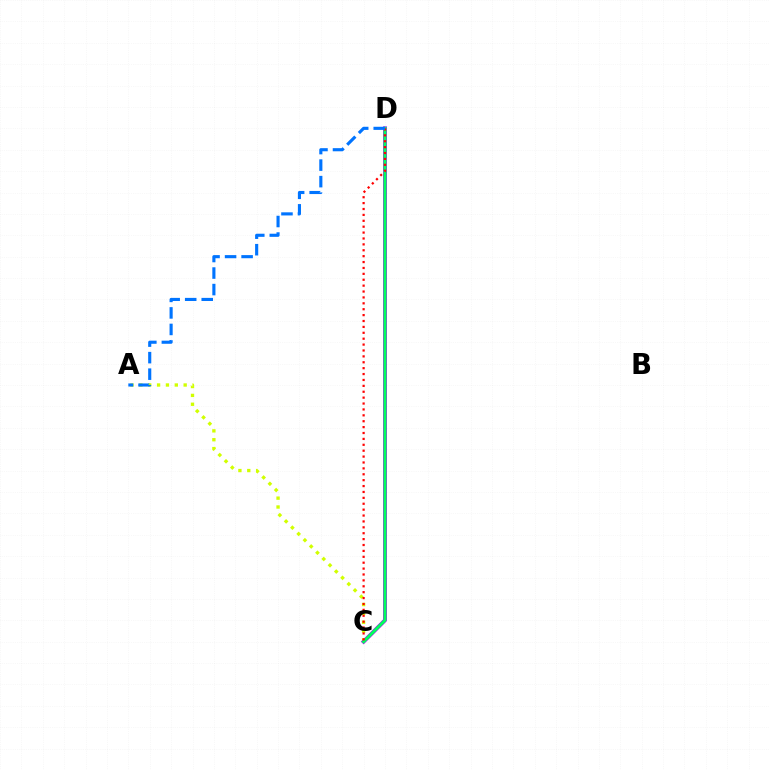{('A', 'C'): [{'color': '#d1ff00', 'line_style': 'dotted', 'thickness': 2.41}], ('C', 'D'): [{'color': '#b900ff', 'line_style': 'solid', 'thickness': 2.82}, {'color': '#00ff5c', 'line_style': 'solid', 'thickness': 2.18}, {'color': '#ff0000', 'line_style': 'dotted', 'thickness': 1.6}], ('A', 'D'): [{'color': '#0074ff', 'line_style': 'dashed', 'thickness': 2.25}]}